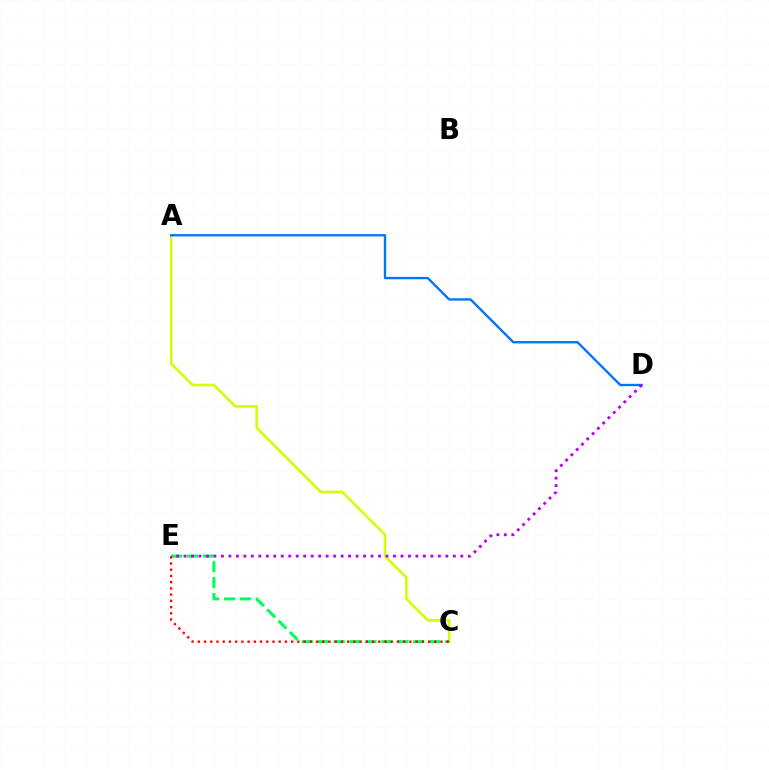{('A', 'C'): [{'color': '#d1ff00', 'line_style': 'solid', 'thickness': 1.84}], ('C', 'E'): [{'color': '#00ff5c', 'line_style': 'dashed', 'thickness': 2.16}, {'color': '#ff0000', 'line_style': 'dotted', 'thickness': 1.69}], ('A', 'D'): [{'color': '#0074ff', 'line_style': 'solid', 'thickness': 1.7}], ('D', 'E'): [{'color': '#b900ff', 'line_style': 'dotted', 'thickness': 2.03}]}